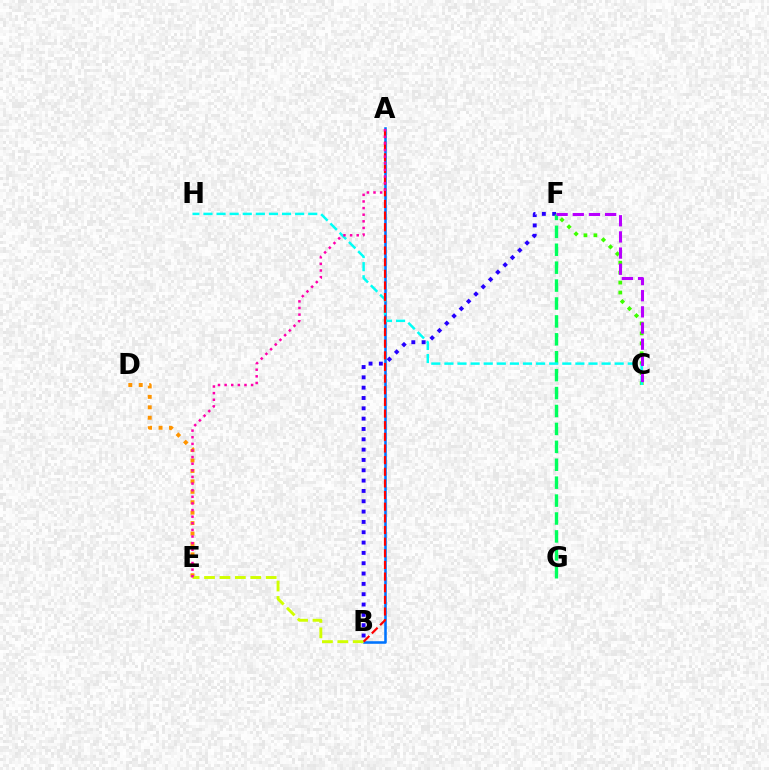{('A', 'B'): [{'color': '#0074ff', 'line_style': 'solid', 'thickness': 1.84}, {'color': '#ff0000', 'line_style': 'dashed', 'thickness': 1.58}], ('C', 'F'): [{'color': '#3dff00', 'line_style': 'dotted', 'thickness': 2.7}, {'color': '#b900ff', 'line_style': 'dashed', 'thickness': 2.19}], ('B', 'F'): [{'color': '#2500ff', 'line_style': 'dotted', 'thickness': 2.81}], ('F', 'G'): [{'color': '#00ff5c', 'line_style': 'dashed', 'thickness': 2.43}], ('D', 'E'): [{'color': '#ff9400', 'line_style': 'dotted', 'thickness': 2.83}], ('C', 'H'): [{'color': '#00fff6', 'line_style': 'dashed', 'thickness': 1.78}], ('B', 'E'): [{'color': '#d1ff00', 'line_style': 'dashed', 'thickness': 2.09}], ('A', 'E'): [{'color': '#ff00ac', 'line_style': 'dotted', 'thickness': 1.8}]}